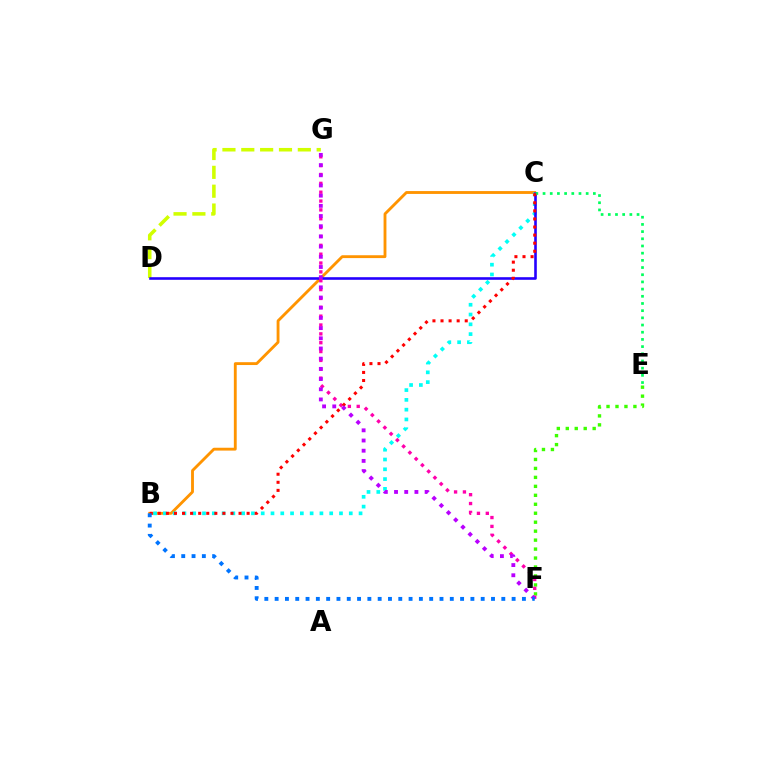{('D', 'G'): [{'color': '#d1ff00', 'line_style': 'dashed', 'thickness': 2.56}], ('E', 'F'): [{'color': '#3dff00', 'line_style': 'dotted', 'thickness': 2.44}], ('B', 'C'): [{'color': '#ff9400', 'line_style': 'solid', 'thickness': 2.05}, {'color': '#00fff6', 'line_style': 'dotted', 'thickness': 2.66}, {'color': '#ff0000', 'line_style': 'dotted', 'thickness': 2.19}], ('C', 'D'): [{'color': '#2500ff', 'line_style': 'solid', 'thickness': 1.88}], ('F', 'G'): [{'color': '#ff00ac', 'line_style': 'dotted', 'thickness': 2.41}, {'color': '#b900ff', 'line_style': 'dotted', 'thickness': 2.77}], ('C', 'E'): [{'color': '#00ff5c', 'line_style': 'dotted', 'thickness': 1.95}], ('B', 'F'): [{'color': '#0074ff', 'line_style': 'dotted', 'thickness': 2.8}]}